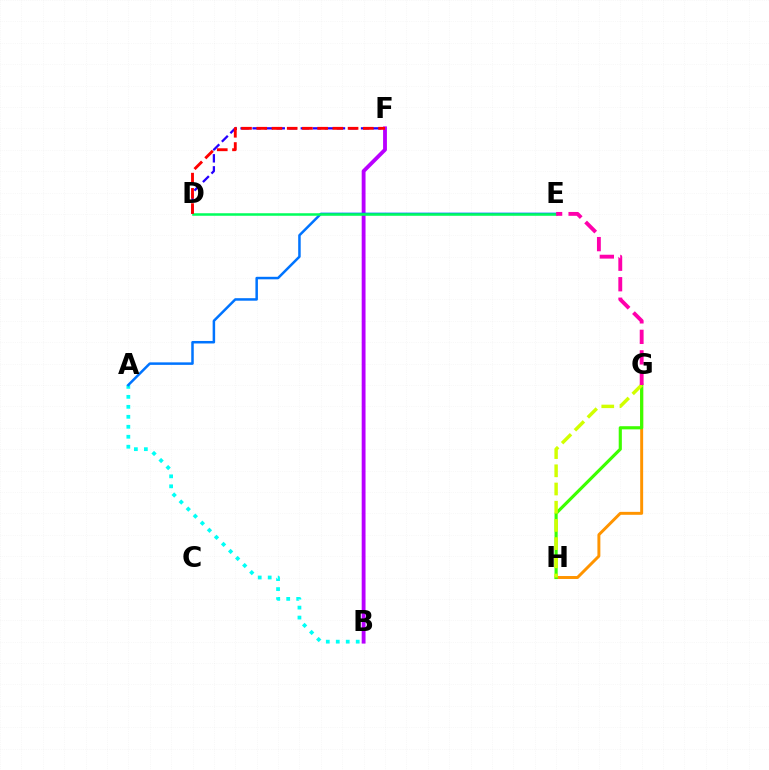{('G', 'H'): [{'color': '#ff9400', 'line_style': 'solid', 'thickness': 2.12}, {'color': '#3dff00', 'line_style': 'solid', 'thickness': 2.26}, {'color': '#d1ff00', 'line_style': 'dashed', 'thickness': 2.47}], ('B', 'F'): [{'color': '#b900ff', 'line_style': 'solid', 'thickness': 2.76}], ('D', 'F'): [{'color': '#2500ff', 'line_style': 'dashed', 'thickness': 1.64}, {'color': '#ff0000', 'line_style': 'dashed', 'thickness': 2.07}], ('A', 'B'): [{'color': '#00fff6', 'line_style': 'dotted', 'thickness': 2.71}], ('A', 'E'): [{'color': '#0074ff', 'line_style': 'solid', 'thickness': 1.8}], ('D', 'E'): [{'color': '#00ff5c', 'line_style': 'solid', 'thickness': 1.81}], ('E', 'G'): [{'color': '#ff00ac', 'line_style': 'dashed', 'thickness': 2.78}]}